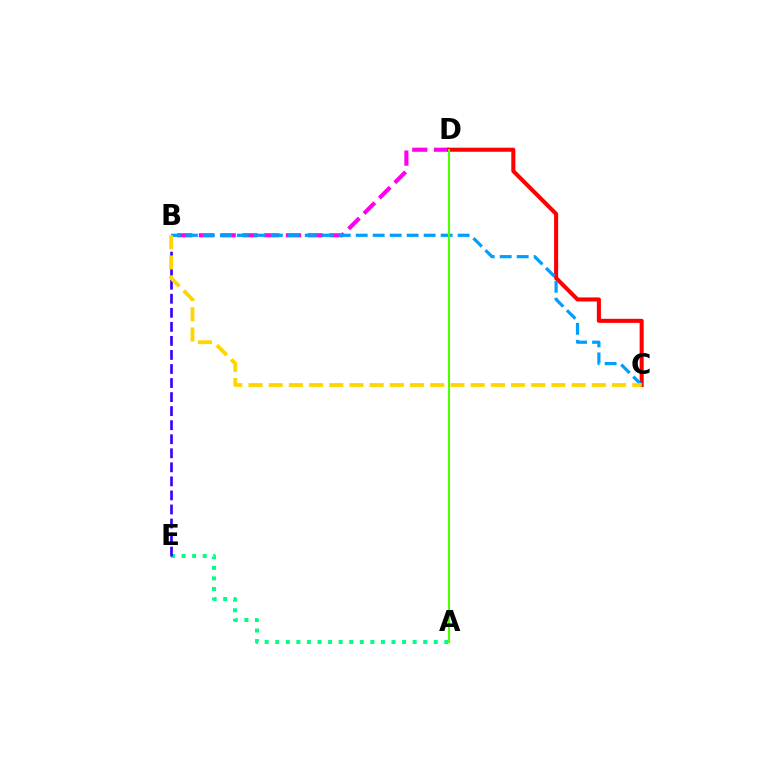{('A', 'E'): [{'color': '#00ff86', 'line_style': 'dotted', 'thickness': 2.87}], ('B', 'E'): [{'color': '#3700ff', 'line_style': 'dashed', 'thickness': 1.91}], ('B', 'D'): [{'color': '#ff00ed', 'line_style': 'dashed', 'thickness': 2.96}], ('C', 'D'): [{'color': '#ff0000', 'line_style': 'solid', 'thickness': 2.92}], ('B', 'C'): [{'color': '#009eff', 'line_style': 'dashed', 'thickness': 2.31}, {'color': '#ffd500', 'line_style': 'dashed', 'thickness': 2.74}], ('A', 'D'): [{'color': '#4fff00', 'line_style': 'solid', 'thickness': 1.51}]}